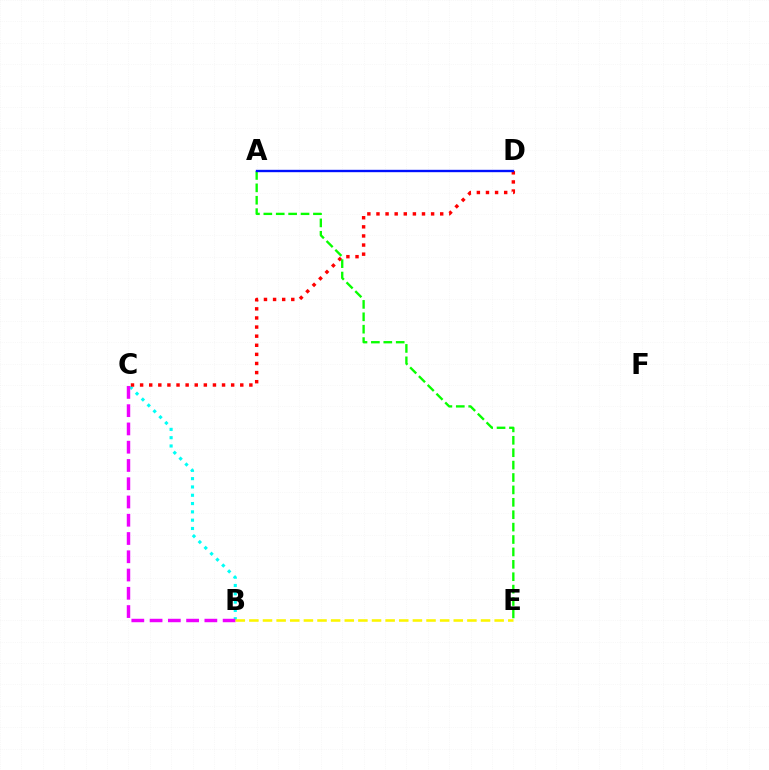{('B', 'C'): [{'color': '#00fff6', 'line_style': 'dotted', 'thickness': 2.26}, {'color': '#ee00ff', 'line_style': 'dashed', 'thickness': 2.48}], ('C', 'D'): [{'color': '#ff0000', 'line_style': 'dotted', 'thickness': 2.47}], ('A', 'E'): [{'color': '#08ff00', 'line_style': 'dashed', 'thickness': 1.68}], ('A', 'D'): [{'color': '#0010ff', 'line_style': 'solid', 'thickness': 1.71}], ('B', 'E'): [{'color': '#fcf500', 'line_style': 'dashed', 'thickness': 1.85}]}